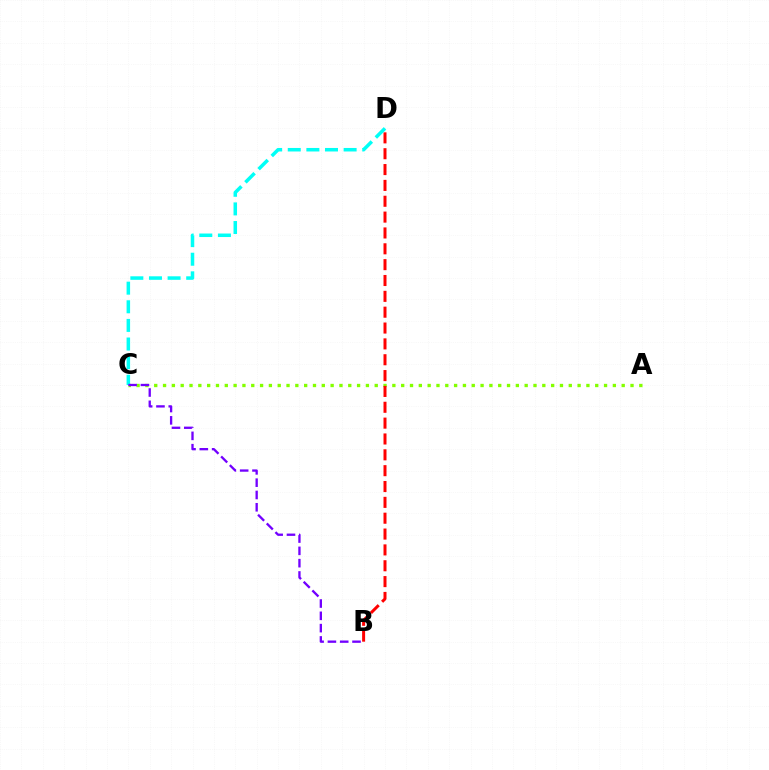{('A', 'C'): [{'color': '#84ff00', 'line_style': 'dotted', 'thickness': 2.4}], ('B', 'D'): [{'color': '#ff0000', 'line_style': 'dashed', 'thickness': 2.15}], ('C', 'D'): [{'color': '#00fff6', 'line_style': 'dashed', 'thickness': 2.53}], ('B', 'C'): [{'color': '#7200ff', 'line_style': 'dashed', 'thickness': 1.67}]}